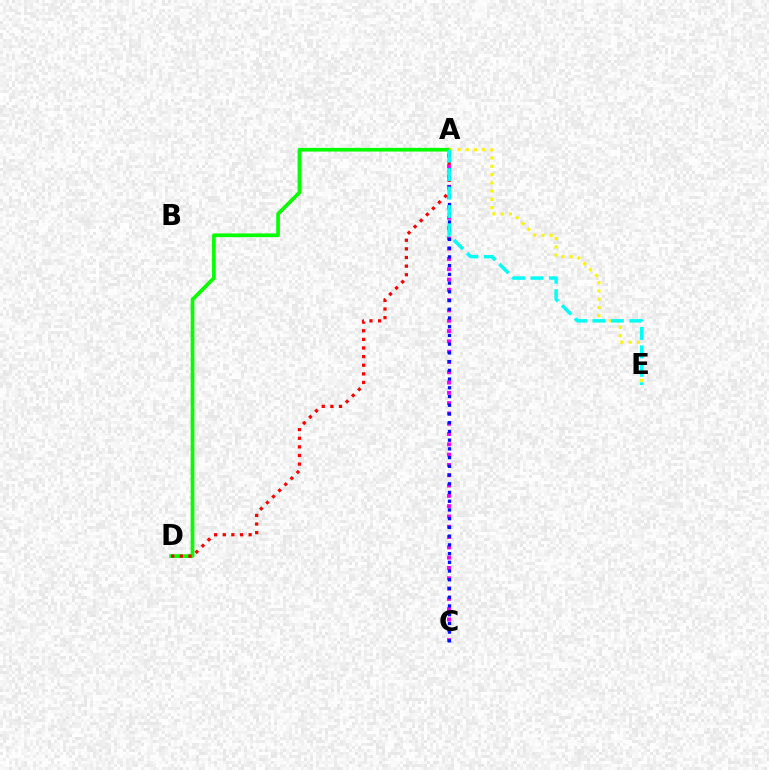{('A', 'C'): [{'color': '#ee00ff', 'line_style': 'dotted', 'thickness': 2.8}, {'color': '#0010ff', 'line_style': 'dotted', 'thickness': 2.37}], ('A', 'D'): [{'color': '#08ff00', 'line_style': 'solid', 'thickness': 2.66}, {'color': '#ff0000', 'line_style': 'dotted', 'thickness': 2.34}], ('A', 'E'): [{'color': '#fcf500', 'line_style': 'dotted', 'thickness': 2.24}, {'color': '#00fff6', 'line_style': 'dashed', 'thickness': 2.51}]}